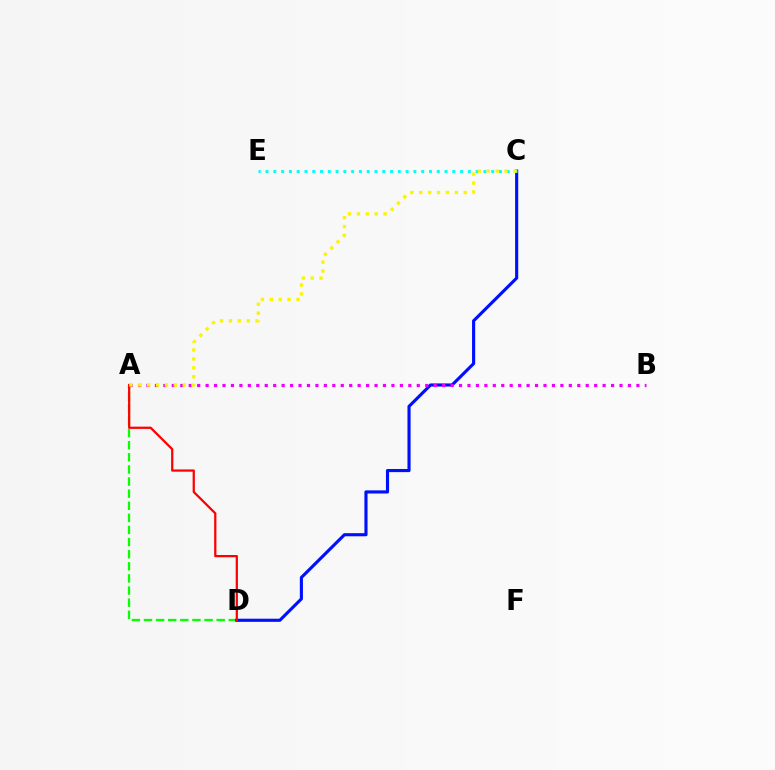{('A', 'D'): [{'color': '#08ff00', 'line_style': 'dashed', 'thickness': 1.65}, {'color': '#ff0000', 'line_style': 'solid', 'thickness': 1.62}], ('C', 'D'): [{'color': '#0010ff', 'line_style': 'solid', 'thickness': 2.25}], ('A', 'B'): [{'color': '#ee00ff', 'line_style': 'dotted', 'thickness': 2.3}], ('C', 'E'): [{'color': '#00fff6', 'line_style': 'dotted', 'thickness': 2.11}], ('A', 'C'): [{'color': '#fcf500', 'line_style': 'dotted', 'thickness': 2.42}]}